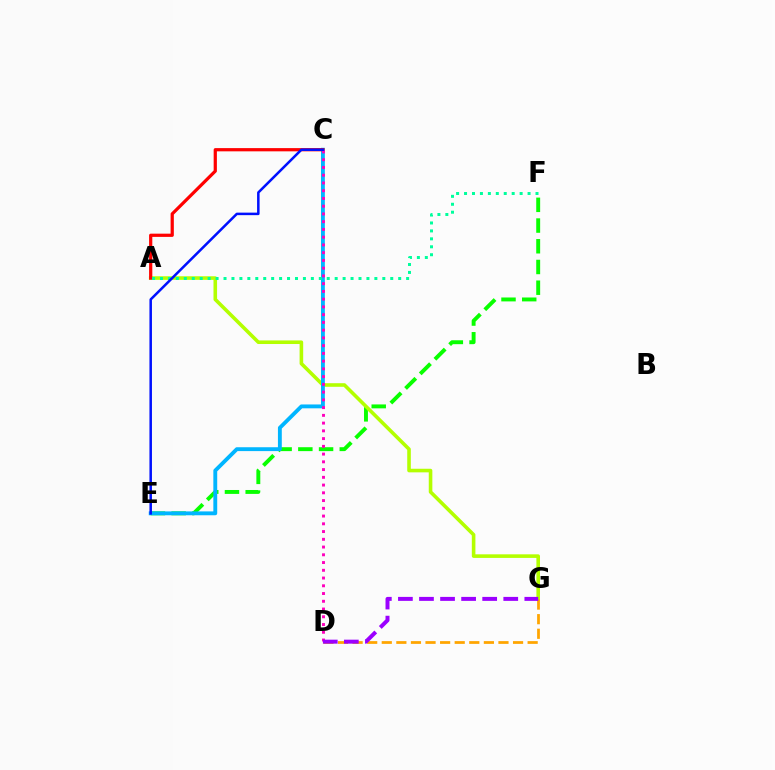{('E', 'F'): [{'color': '#08ff00', 'line_style': 'dashed', 'thickness': 2.81}], ('A', 'G'): [{'color': '#b3ff00', 'line_style': 'solid', 'thickness': 2.58}], ('C', 'E'): [{'color': '#00b5ff', 'line_style': 'solid', 'thickness': 2.78}, {'color': '#0010ff', 'line_style': 'solid', 'thickness': 1.81}], ('A', 'C'): [{'color': '#ff0000', 'line_style': 'solid', 'thickness': 2.32}], ('A', 'F'): [{'color': '#00ff9d', 'line_style': 'dotted', 'thickness': 2.16}], ('D', 'G'): [{'color': '#ffa500', 'line_style': 'dashed', 'thickness': 1.98}, {'color': '#9b00ff', 'line_style': 'dashed', 'thickness': 2.86}], ('C', 'D'): [{'color': '#ff00bd', 'line_style': 'dotted', 'thickness': 2.1}]}